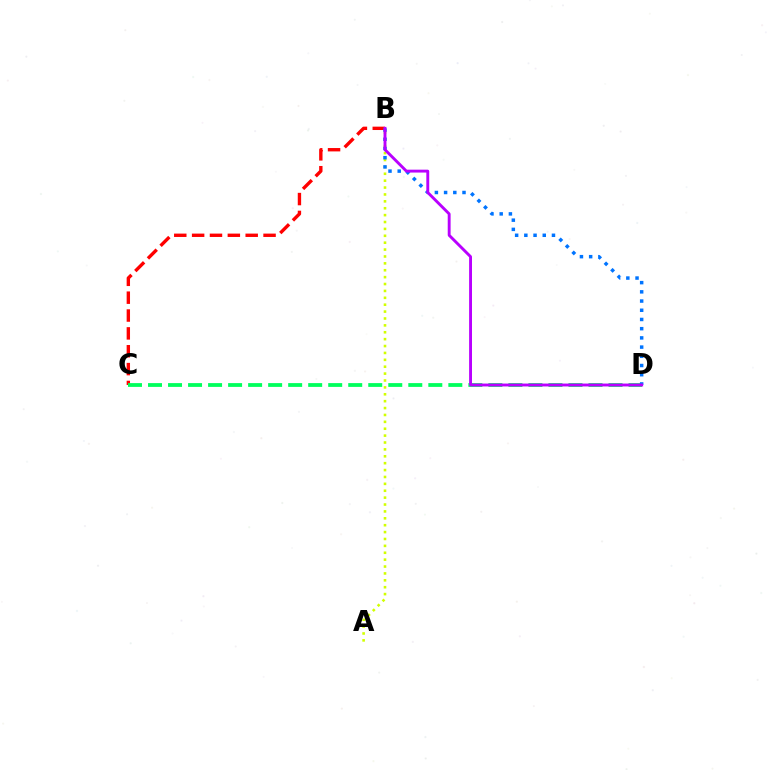{('B', 'C'): [{'color': '#ff0000', 'line_style': 'dashed', 'thickness': 2.43}], ('A', 'B'): [{'color': '#d1ff00', 'line_style': 'dotted', 'thickness': 1.87}], ('C', 'D'): [{'color': '#00ff5c', 'line_style': 'dashed', 'thickness': 2.72}], ('B', 'D'): [{'color': '#0074ff', 'line_style': 'dotted', 'thickness': 2.5}, {'color': '#b900ff', 'line_style': 'solid', 'thickness': 2.08}]}